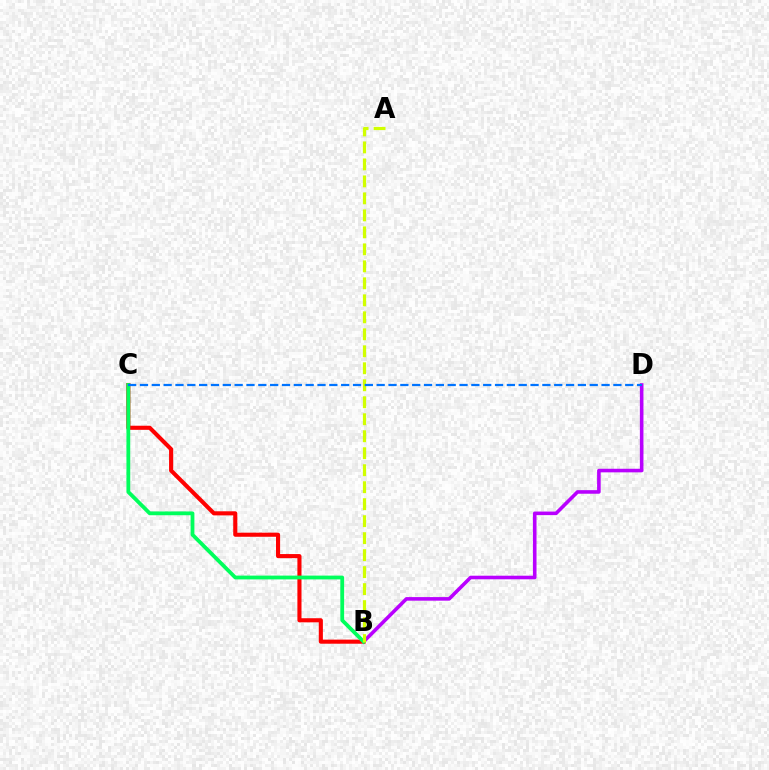{('B', 'D'): [{'color': '#b900ff', 'line_style': 'solid', 'thickness': 2.58}], ('B', 'C'): [{'color': '#ff0000', 'line_style': 'solid', 'thickness': 2.95}, {'color': '#00ff5c', 'line_style': 'solid', 'thickness': 2.73}], ('A', 'B'): [{'color': '#d1ff00', 'line_style': 'dashed', 'thickness': 2.31}], ('C', 'D'): [{'color': '#0074ff', 'line_style': 'dashed', 'thickness': 1.61}]}